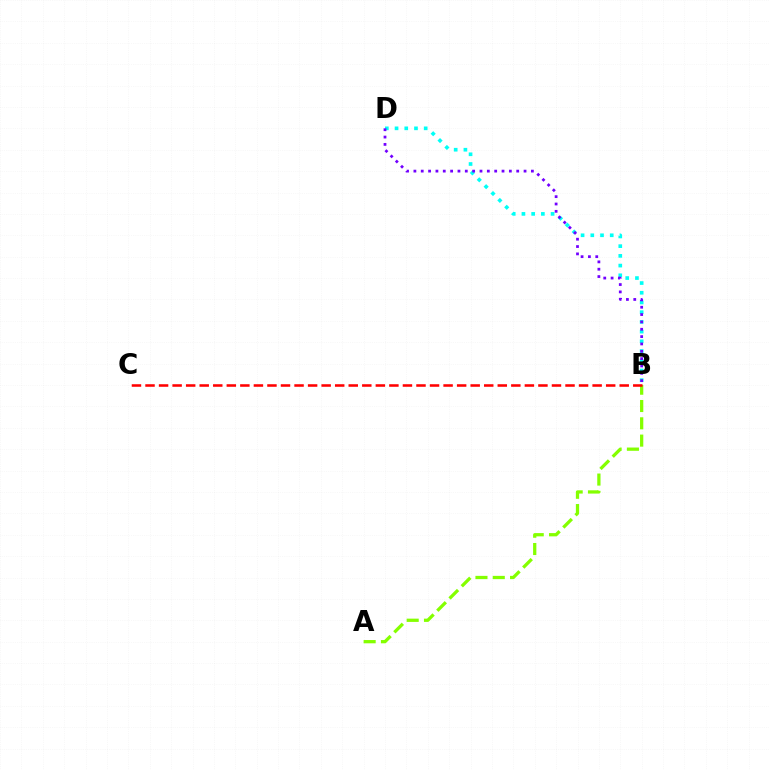{('B', 'D'): [{'color': '#00fff6', 'line_style': 'dotted', 'thickness': 2.64}, {'color': '#7200ff', 'line_style': 'dotted', 'thickness': 2.0}], ('A', 'B'): [{'color': '#84ff00', 'line_style': 'dashed', 'thickness': 2.35}], ('B', 'C'): [{'color': '#ff0000', 'line_style': 'dashed', 'thickness': 1.84}]}